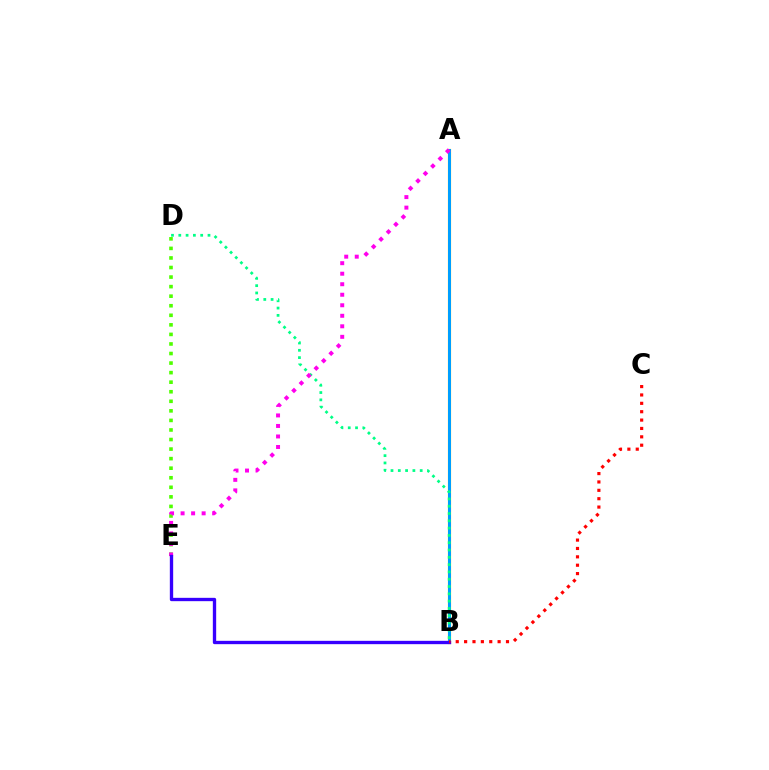{('A', 'B'): [{'color': '#ffd500', 'line_style': 'solid', 'thickness': 2.32}, {'color': '#009eff', 'line_style': 'solid', 'thickness': 2.16}], ('D', 'E'): [{'color': '#4fff00', 'line_style': 'dotted', 'thickness': 2.6}], ('B', 'D'): [{'color': '#00ff86', 'line_style': 'dotted', 'thickness': 1.98}], ('A', 'E'): [{'color': '#ff00ed', 'line_style': 'dotted', 'thickness': 2.86}], ('B', 'E'): [{'color': '#3700ff', 'line_style': 'solid', 'thickness': 2.4}], ('B', 'C'): [{'color': '#ff0000', 'line_style': 'dotted', 'thickness': 2.28}]}